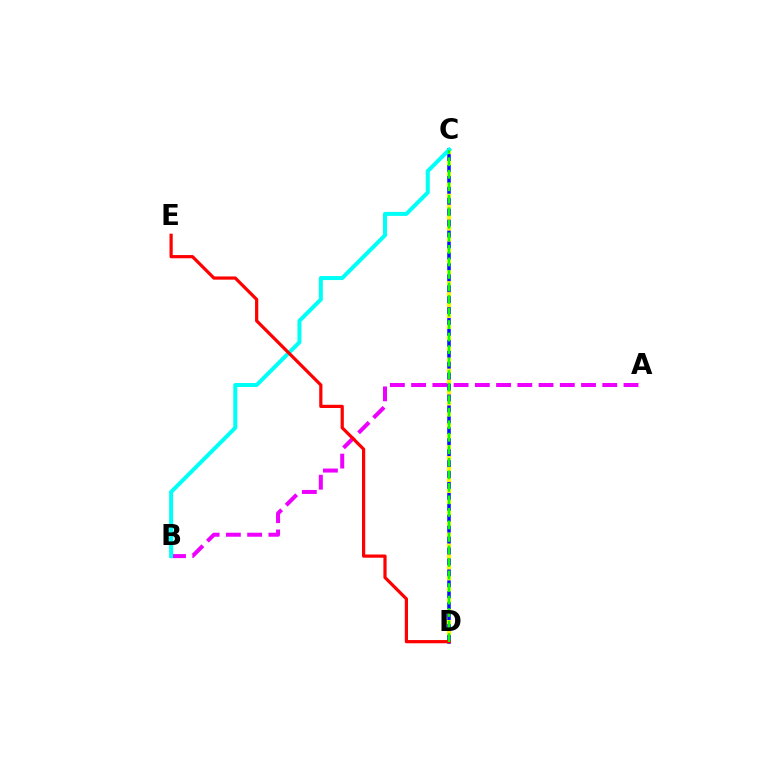{('A', 'B'): [{'color': '#ee00ff', 'line_style': 'dashed', 'thickness': 2.89}], ('C', 'D'): [{'color': '#0010ff', 'line_style': 'solid', 'thickness': 2.52}, {'color': '#fcf500', 'line_style': 'dotted', 'thickness': 2.97}, {'color': '#08ff00', 'line_style': 'dashed', 'thickness': 1.7}], ('B', 'C'): [{'color': '#00fff6', 'line_style': 'solid', 'thickness': 2.89}], ('D', 'E'): [{'color': '#ff0000', 'line_style': 'solid', 'thickness': 2.31}]}